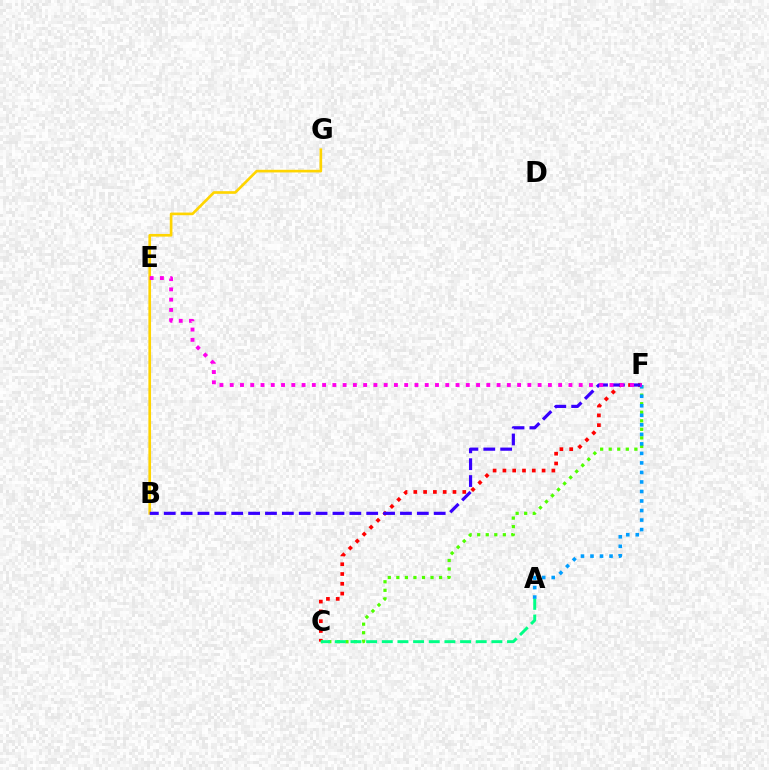{('B', 'G'): [{'color': '#ffd500', 'line_style': 'solid', 'thickness': 1.91}], ('C', 'F'): [{'color': '#ff0000', 'line_style': 'dotted', 'thickness': 2.66}, {'color': '#4fff00', 'line_style': 'dotted', 'thickness': 2.32}], ('A', 'F'): [{'color': '#009eff', 'line_style': 'dotted', 'thickness': 2.59}], ('B', 'F'): [{'color': '#3700ff', 'line_style': 'dashed', 'thickness': 2.29}], ('A', 'C'): [{'color': '#00ff86', 'line_style': 'dashed', 'thickness': 2.13}], ('E', 'F'): [{'color': '#ff00ed', 'line_style': 'dotted', 'thickness': 2.79}]}